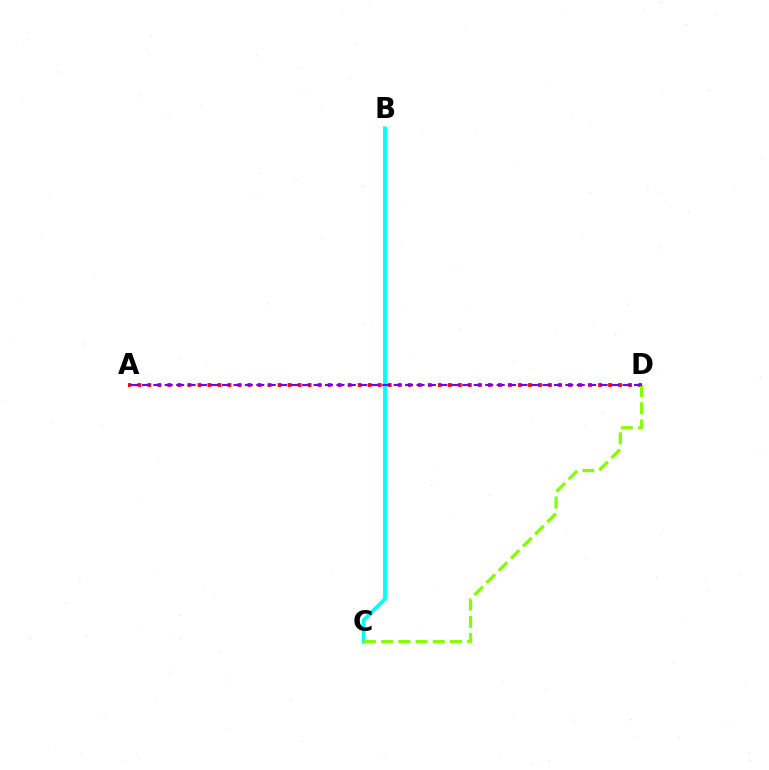{('B', 'C'): [{'color': '#00fff6', 'line_style': 'solid', 'thickness': 2.75}], ('A', 'D'): [{'color': '#ff0000', 'line_style': 'dotted', 'thickness': 2.72}, {'color': '#7200ff', 'line_style': 'dashed', 'thickness': 1.55}], ('C', 'D'): [{'color': '#84ff00', 'line_style': 'dashed', 'thickness': 2.34}]}